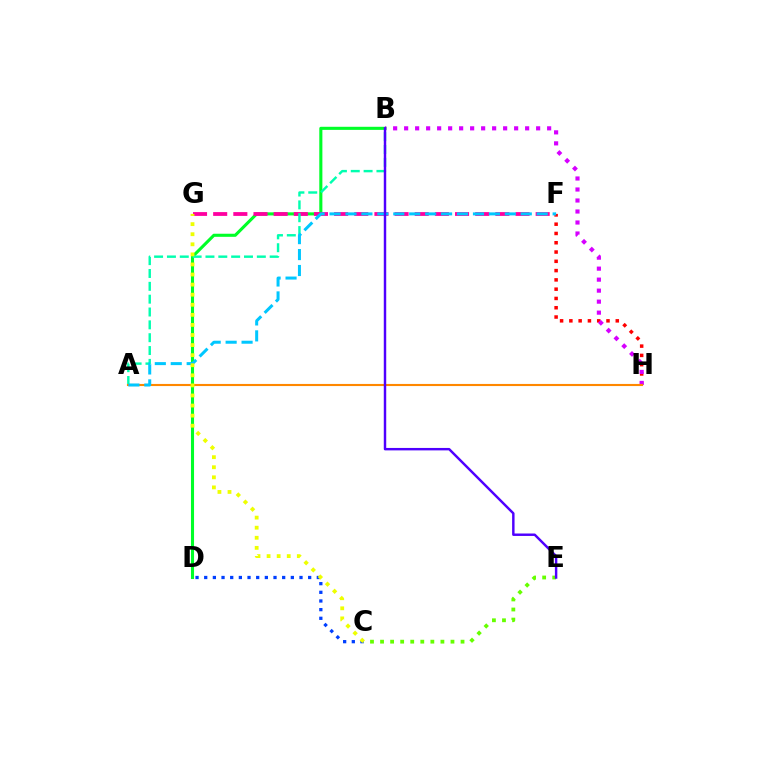{('C', 'D'): [{'color': '#003fff', 'line_style': 'dotted', 'thickness': 2.35}], ('F', 'H'): [{'color': '#ff0000', 'line_style': 'dotted', 'thickness': 2.52}], ('B', 'D'): [{'color': '#00ff27', 'line_style': 'solid', 'thickness': 2.22}], ('F', 'G'): [{'color': '#ff00a0', 'line_style': 'dashed', 'thickness': 2.74}], ('B', 'H'): [{'color': '#d600ff', 'line_style': 'dotted', 'thickness': 2.99}], ('A', 'B'): [{'color': '#00ffaf', 'line_style': 'dashed', 'thickness': 1.74}], ('C', 'E'): [{'color': '#66ff00', 'line_style': 'dotted', 'thickness': 2.73}], ('A', 'H'): [{'color': '#ff8800', 'line_style': 'solid', 'thickness': 1.52}], ('A', 'F'): [{'color': '#00c7ff', 'line_style': 'dashed', 'thickness': 2.16}], ('B', 'E'): [{'color': '#4f00ff', 'line_style': 'solid', 'thickness': 1.76}], ('C', 'G'): [{'color': '#eeff00', 'line_style': 'dotted', 'thickness': 2.74}]}